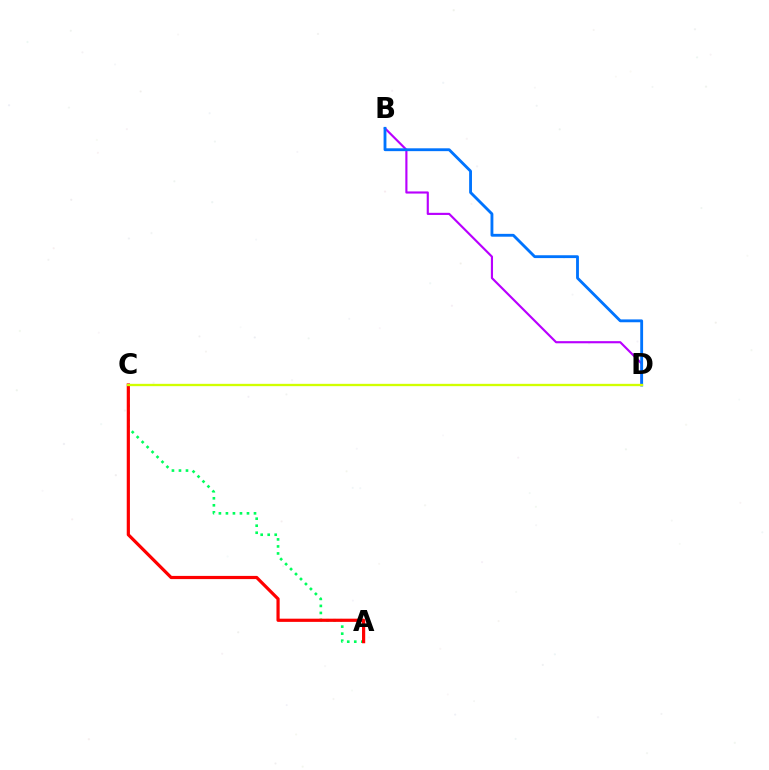{('B', 'D'): [{'color': '#b900ff', 'line_style': 'solid', 'thickness': 1.54}, {'color': '#0074ff', 'line_style': 'solid', 'thickness': 2.05}], ('A', 'C'): [{'color': '#00ff5c', 'line_style': 'dotted', 'thickness': 1.91}, {'color': '#ff0000', 'line_style': 'solid', 'thickness': 2.3}], ('C', 'D'): [{'color': '#d1ff00', 'line_style': 'solid', 'thickness': 1.68}]}